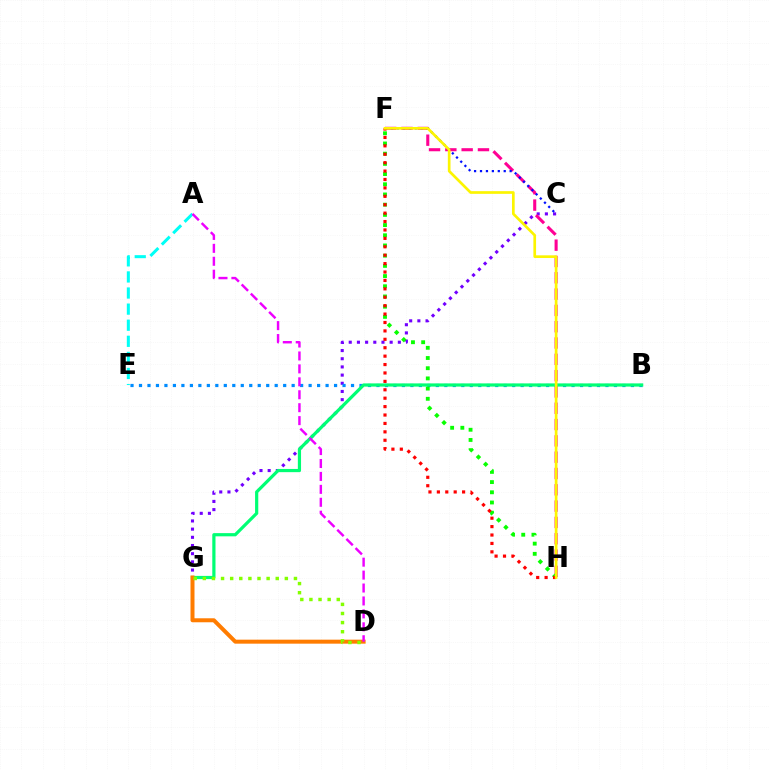{('C', 'G'): [{'color': '#7200ff', 'line_style': 'dotted', 'thickness': 2.22}], ('B', 'E'): [{'color': '#008cff', 'line_style': 'dotted', 'thickness': 2.3}], ('F', 'H'): [{'color': '#ff0094', 'line_style': 'dashed', 'thickness': 2.22}, {'color': '#08ff00', 'line_style': 'dotted', 'thickness': 2.77}, {'color': '#ff0000', 'line_style': 'dotted', 'thickness': 2.29}, {'color': '#fcf500', 'line_style': 'solid', 'thickness': 1.93}], ('B', 'G'): [{'color': '#00ff74', 'line_style': 'solid', 'thickness': 2.31}], ('D', 'G'): [{'color': '#ff7c00', 'line_style': 'solid', 'thickness': 2.88}, {'color': '#84ff00', 'line_style': 'dotted', 'thickness': 2.48}], ('A', 'E'): [{'color': '#00fff6', 'line_style': 'dashed', 'thickness': 2.19}], ('A', 'D'): [{'color': '#ee00ff', 'line_style': 'dashed', 'thickness': 1.76}], ('C', 'F'): [{'color': '#0010ff', 'line_style': 'dotted', 'thickness': 1.61}]}